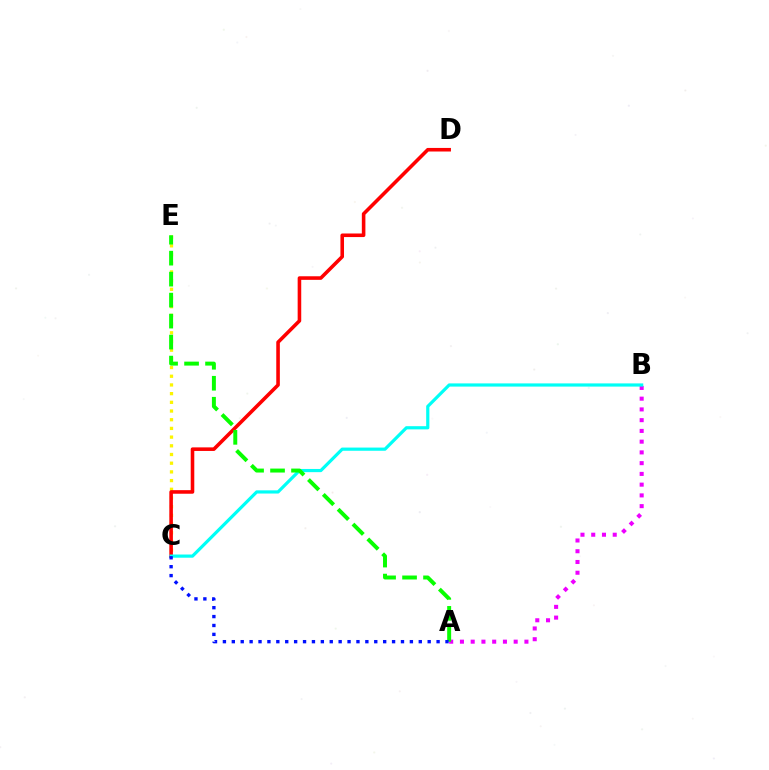{('A', 'B'): [{'color': '#ee00ff', 'line_style': 'dotted', 'thickness': 2.92}], ('C', 'E'): [{'color': '#fcf500', 'line_style': 'dotted', 'thickness': 2.36}], ('C', 'D'): [{'color': '#ff0000', 'line_style': 'solid', 'thickness': 2.58}], ('B', 'C'): [{'color': '#00fff6', 'line_style': 'solid', 'thickness': 2.3}], ('A', 'E'): [{'color': '#08ff00', 'line_style': 'dashed', 'thickness': 2.85}], ('A', 'C'): [{'color': '#0010ff', 'line_style': 'dotted', 'thickness': 2.42}]}